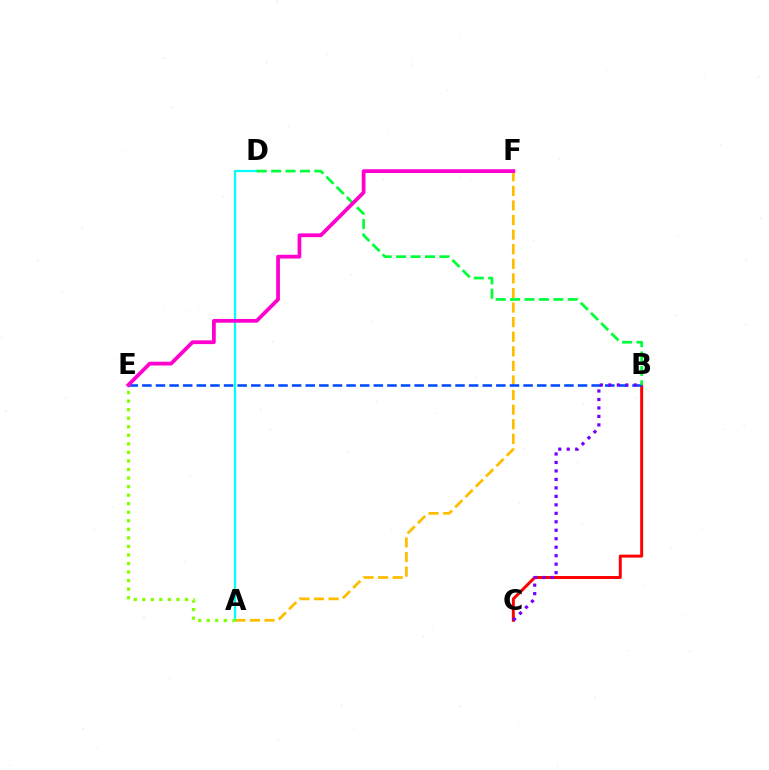{('B', 'C'): [{'color': '#ff0000', 'line_style': 'solid', 'thickness': 2.14}, {'color': '#7200ff', 'line_style': 'dotted', 'thickness': 2.3}], ('A', 'F'): [{'color': '#ffbd00', 'line_style': 'dashed', 'thickness': 1.98}], ('A', 'D'): [{'color': '#00fff6', 'line_style': 'solid', 'thickness': 1.59}], ('B', 'E'): [{'color': '#004bff', 'line_style': 'dashed', 'thickness': 1.85}], ('B', 'D'): [{'color': '#00ff39', 'line_style': 'dashed', 'thickness': 1.96}], ('E', 'F'): [{'color': '#ff00cf', 'line_style': 'solid', 'thickness': 2.71}], ('A', 'E'): [{'color': '#84ff00', 'line_style': 'dotted', 'thickness': 2.32}]}